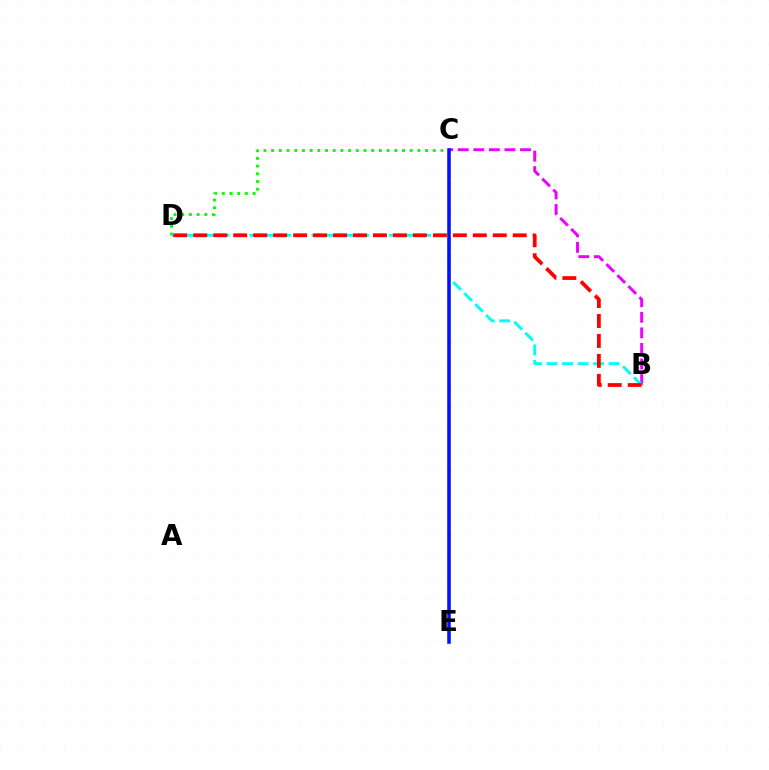{('C', 'D'): [{'color': '#08ff00', 'line_style': 'dotted', 'thickness': 2.09}], ('C', 'E'): [{'color': '#fcf500', 'line_style': 'dotted', 'thickness': 2.16}, {'color': '#0010ff', 'line_style': 'solid', 'thickness': 2.55}], ('B', 'C'): [{'color': '#ee00ff', 'line_style': 'dashed', 'thickness': 2.12}], ('B', 'D'): [{'color': '#00fff6', 'line_style': 'dashed', 'thickness': 2.11}, {'color': '#ff0000', 'line_style': 'dashed', 'thickness': 2.71}]}